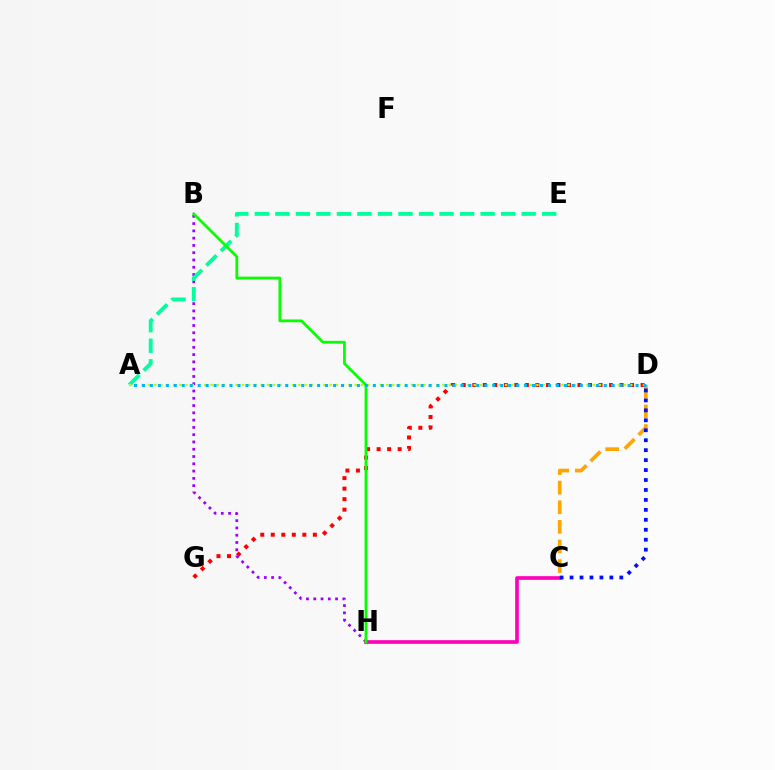{('D', 'G'): [{'color': '#ff0000', 'line_style': 'dotted', 'thickness': 2.86}], ('B', 'H'): [{'color': '#9b00ff', 'line_style': 'dotted', 'thickness': 1.98}, {'color': '#08ff00', 'line_style': 'solid', 'thickness': 2.0}], ('A', 'E'): [{'color': '#00ff9d', 'line_style': 'dashed', 'thickness': 2.79}], ('C', 'H'): [{'color': '#ff00bd', 'line_style': 'solid', 'thickness': 2.62}], ('A', 'D'): [{'color': '#b3ff00', 'line_style': 'dotted', 'thickness': 1.7}, {'color': '#00b5ff', 'line_style': 'dotted', 'thickness': 2.16}], ('C', 'D'): [{'color': '#ffa500', 'line_style': 'dashed', 'thickness': 2.66}, {'color': '#0010ff', 'line_style': 'dotted', 'thickness': 2.7}]}